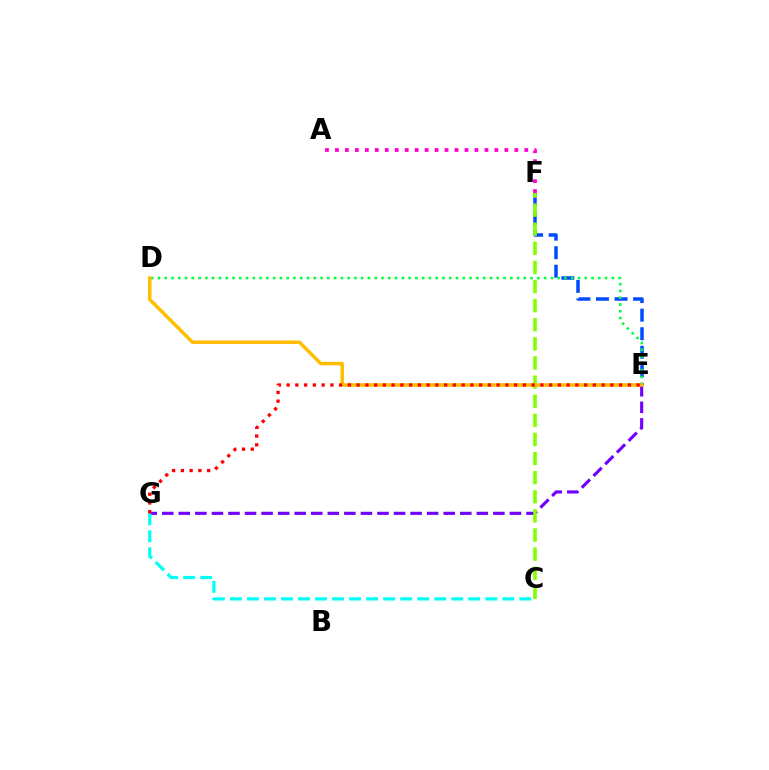{('E', 'G'): [{'color': '#7200ff', 'line_style': 'dashed', 'thickness': 2.25}, {'color': '#ff0000', 'line_style': 'dotted', 'thickness': 2.38}], ('E', 'F'): [{'color': '#004bff', 'line_style': 'dashed', 'thickness': 2.52}], ('C', 'G'): [{'color': '#00fff6', 'line_style': 'dashed', 'thickness': 2.31}], ('D', 'E'): [{'color': '#00ff39', 'line_style': 'dotted', 'thickness': 1.84}, {'color': '#ffbd00', 'line_style': 'solid', 'thickness': 2.51}], ('A', 'F'): [{'color': '#ff00cf', 'line_style': 'dotted', 'thickness': 2.71}], ('C', 'F'): [{'color': '#84ff00', 'line_style': 'dashed', 'thickness': 2.6}]}